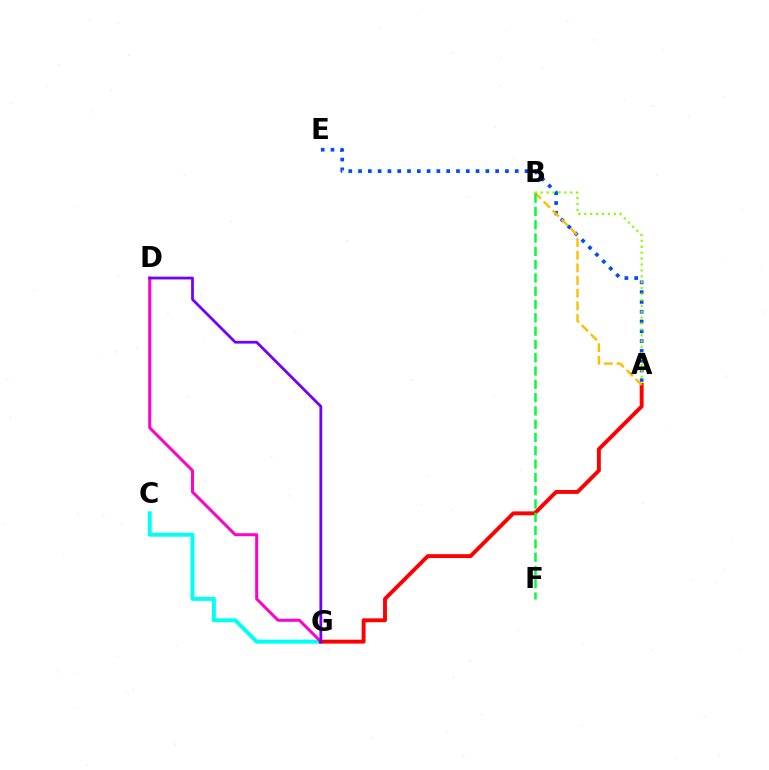{('A', 'E'): [{'color': '#004bff', 'line_style': 'dotted', 'thickness': 2.66}], ('C', 'G'): [{'color': '#00fff6', 'line_style': 'solid', 'thickness': 2.84}], ('D', 'G'): [{'color': '#ff00cf', 'line_style': 'solid', 'thickness': 2.15}, {'color': '#7200ff', 'line_style': 'solid', 'thickness': 2.0}], ('A', 'B'): [{'color': '#84ff00', 'line_style': 'dotted', 'thickness': 1.6}, {'color': '#ffbd00', 'line_style': 'dashed', 'thickness': 1.72}], ('A', 'G'): [{'color': '#ff0000', 'line_style': 'solid', 'thickness': 2.8}], ('B', 'F'): [{'color': '#00ff39', 'line_style': 'dashed', 'thickness': 1.81}]}